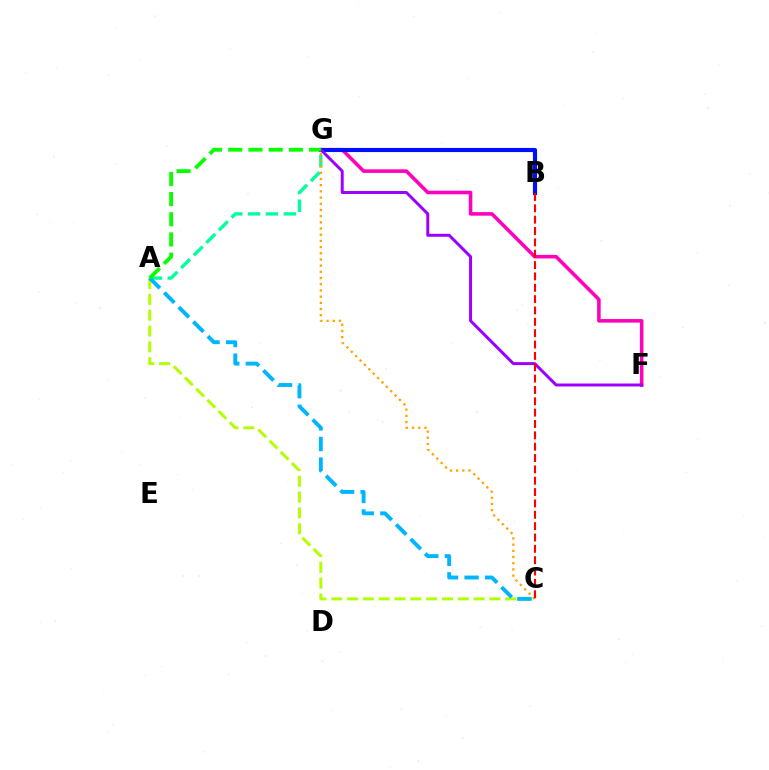{('F', 'G'): [{'color': '#ff00bd', 'line_style': 'solid', 'thickness': 2.57}, {'color': '#9b00ff', 'line_style': 'solid', 'thickness': 2.13}], ('A', 'G'): [{'color': '#00ff9d', 'line_style': 'dashed', 'thickness': 2.42}, {'color': '#08ff00', 'line_style': 'dashed', 'thickness': 2.74}], ('A', 'C'): [{'color': '#b3ff00', 'line_style': 'dashed', 'thickness': 2.15}, {'color': '#00b5ff', 'line_style': 'dashed', 'thickness': 2.79}], ('C', 'G'): [{'color': '#ffa500', 'line_style': 'dotted', 'thickness': 1.68}], ('B', 'G'): [{'color': '#0010ff', 'line_style': 'solid', 'thickness': 2.97}], ('B', 'C'): [{'color': '#ff0000', 'line_style': 'dashed', 'thickness': 1.54}]}